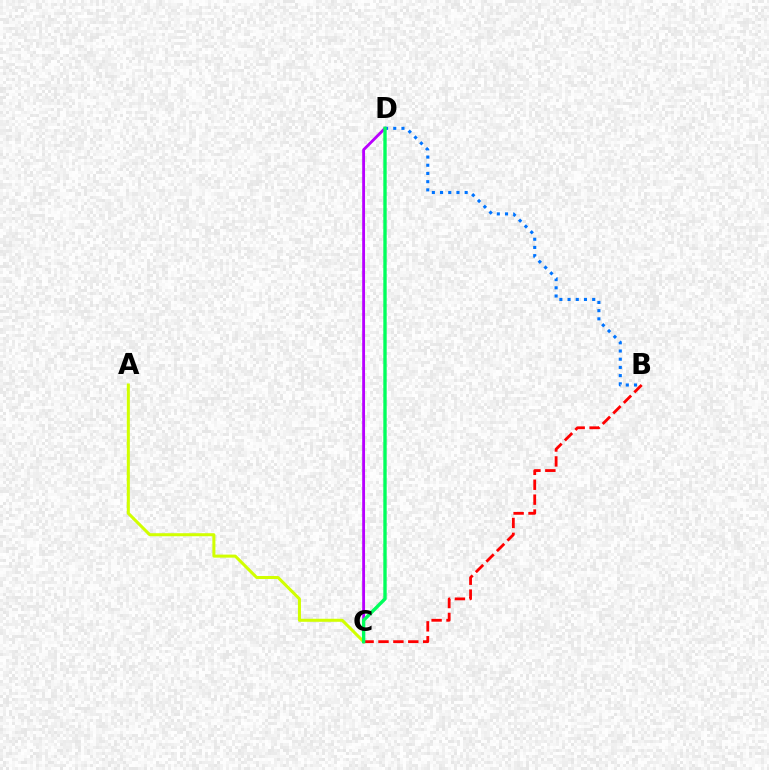{('B', 'D'): [{'color': '#0074ff', 'line_style': 'dotted', 'thickness': 2.23}], ('A', 'C'): [{'color': '#d1ff00', 'line_style': 'solid', 'thickness': 2.18}], ('C', 'D'): [{'color': '#b900ff', 'line_style': 'solid', 'thickness': 2.05}, {'color': '#00ff5c', 'line_style': 'solid', 'thickness': 2.43}], ('B', 'C'): [{'color': '#ff0000', 'line_style': 'dashed', 'thickness': 2.02}]}